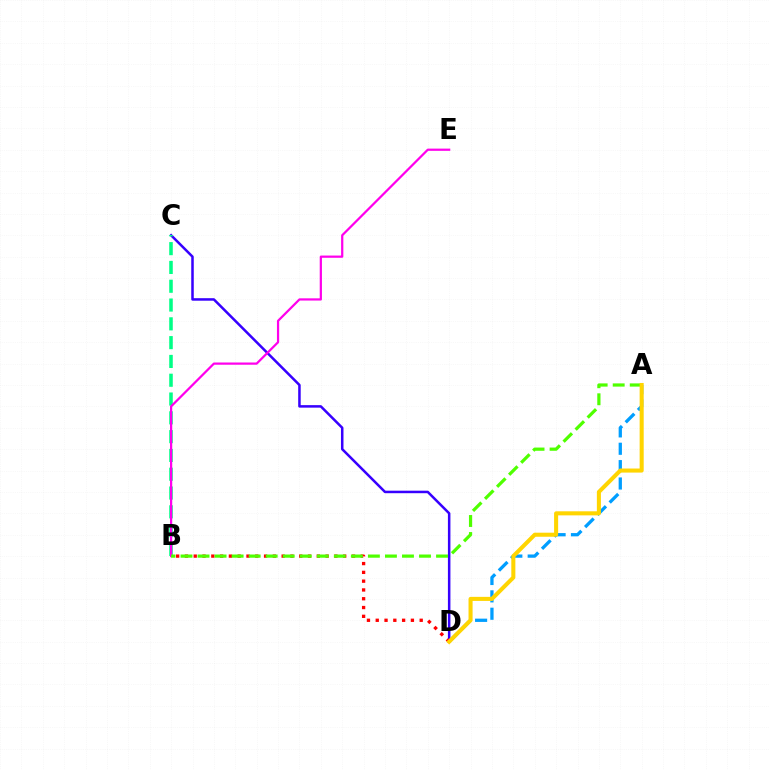{('C', 'D'): [{'color': '#3700ff', 'line_style': 'solid', 'thickness': 1.81}], ('A', 'D'): [{'color': '#009eff', 'line_style': 'dashed', 'thickness': 2.36}, {'color': '#ffd500', 'line_style': 'solid', 'thickness': 2.92}], ('B', 'D'): [{'color': '#ff0000', 'line_style': 'dotted', 'thickness': 2.39}], ('B', 'C'): [{'color': '#00ff86', 'line_style': 'dashed', 'thickness': 2.55}], ('B', 'E'): [{'color': '#ff00ed', 'line_style': 'solid', 'thickness': 1.61}], ('A', 'B'): [{'color': '#4fff00', 'line_style': 'dashed', 'thickness': 2.31}]}